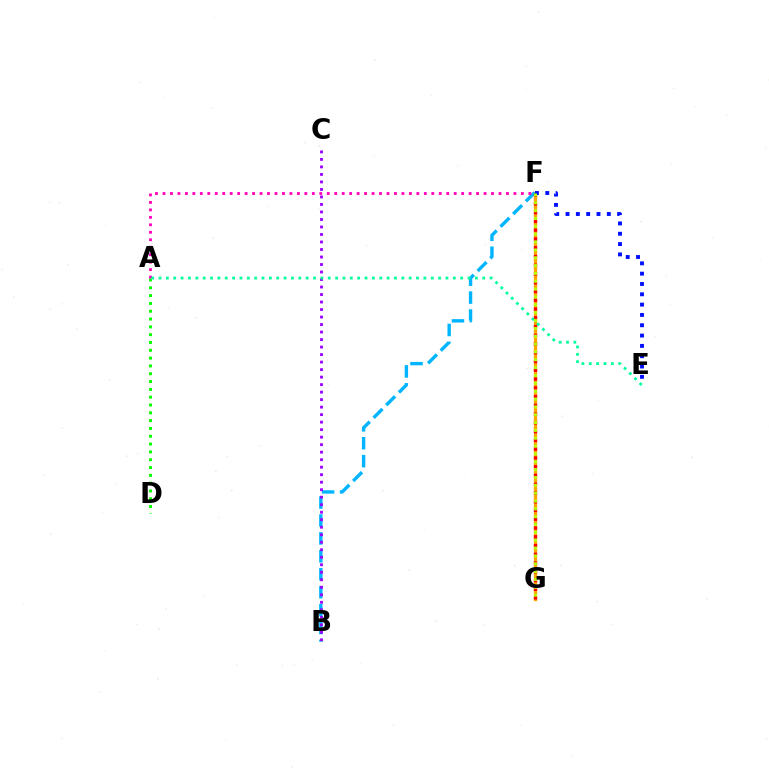{('F', 'G'): [{'color': '#ffa500', 'line_style': 'solid', 'thickness': 2.4}, {'color': '#ff0000', 'line_style': 'dotted', 'thickness': 2.38}, {'color': '#b3ff00', 'line_style': 'dotted', 'thickness': 2.13}], ('B', 'F'): [{'color': '#00b5ff', 'line_style': 'dashed', 'thickness': 2.43}], ('B', 'C'): [{'color': '#9b00ff', 'line_style': 'dotted', 'thickness': 2.04}], ('A', 'D'): [{'color': '#08ff00', 'line_style': 'dotted', 'thickness': 2.12}], ('A', 'F'): [{'color': '#ff00bd', 'line_style': 'dotted', 'thickness': 2.03}], ('A', 'E'): [{'color': '#00ff9d', 'line_style': 'dotted', 'thickness': 2.0}], ('E', 'F'): [{'color': '#0010ff', 'line_style': 'dotted', 'thickness': 2.8}]}